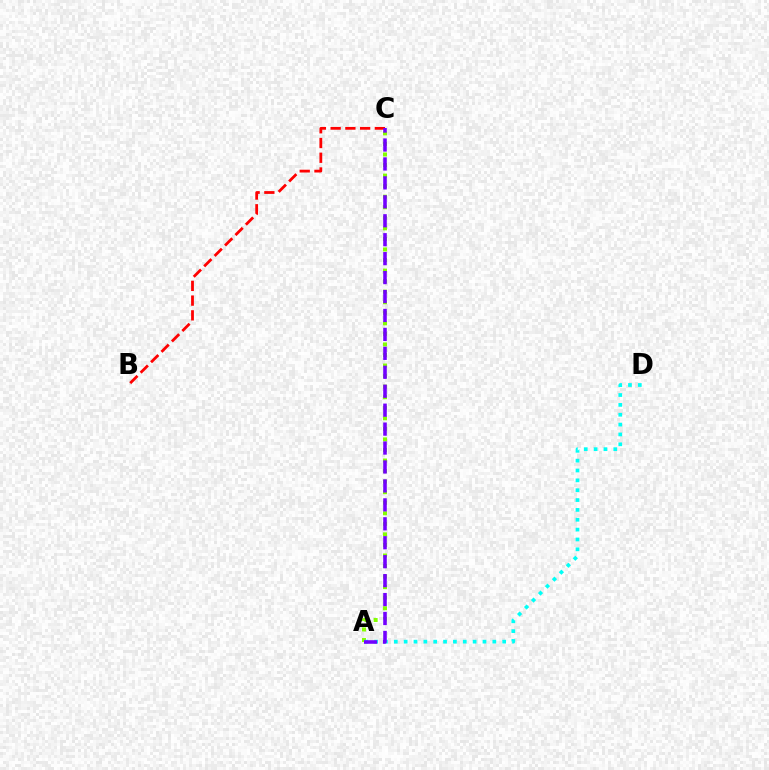{('B', 'C'): [{'color': '#ff0000', 'line_style': 'dashed', 'thickness': 2.0}], ('A', 'C'): [{'color': '#84ff00', 'line_style': 'dotted', 'thickness': 2.87}, {'color': '#7200ff', 'line_style': 'dashed', 'thickness': 2.57}], ('A', 'D'): [{'color': '#00fff6', 'line_style': 'dotted', 'thickness': 2.68}]}